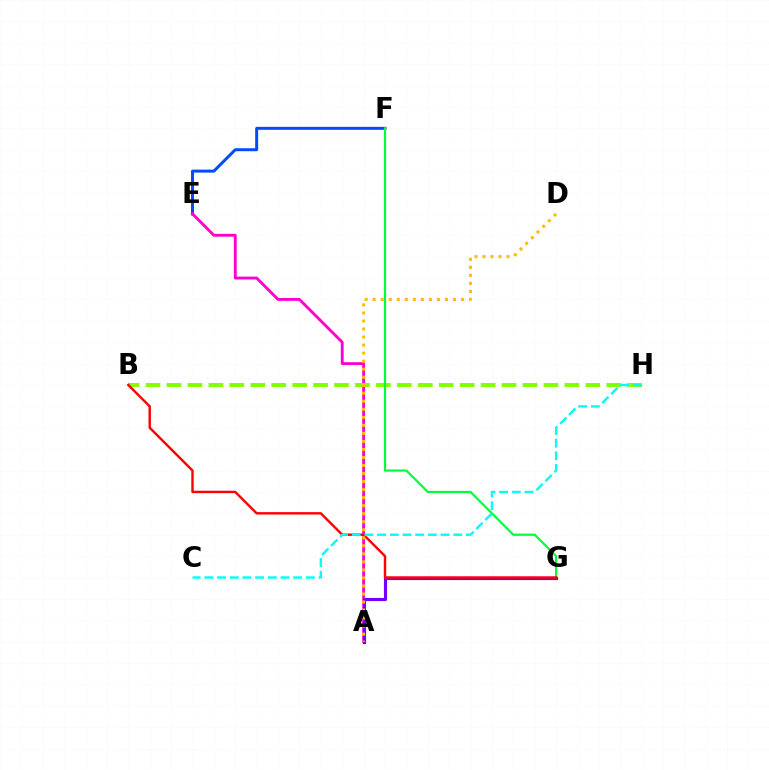{('E', 'F'): [{'color': '#004bff', 'line_style': 'solid', 'thickness': 2.15}], ('A', 'E'): [{'color': '#ff00cf', 'line_style': 'solid', 'thickness': 2.06}], ('B', 'H'): [{'color': '#84ff00', 'line_style': 'dashed', 'thickness': 2.84}], ('F', 'G'): [{'color': '#00ff39', 'line_style': 'solid', 'thickness': 1.58}], ('A', 'G'): [{'color': '#7200ff', 'line_style': 'solid', 'thickness': 2.26}], ('B', 'G'): [{'color': '#ff0000', 'line_style': 'solid', 'thickness': 1.74}], ('C', 'H'): [{'color': '#00fff6', 'line_style': 'dashed', 'thickness': 1.72}], ('A', 'D'): [{'color': '#ffbd00', 'line_style': 'dotted', 'thickness': 2.18}]}